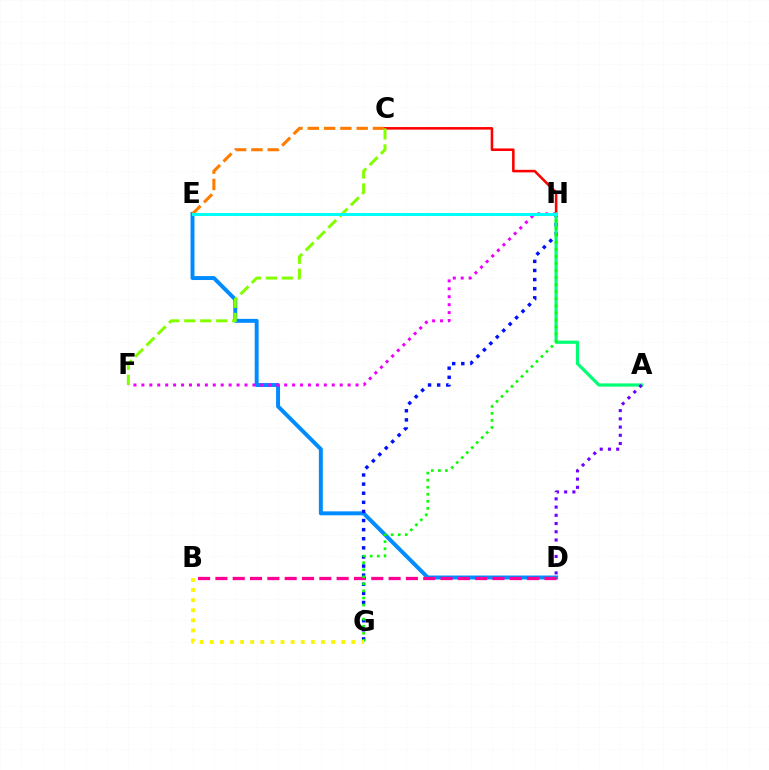{('C', 'H'): [{'color': '#ff0000', 'line_style': 'solid', 'thickness': 1.85}], ('D', 'E'): [{'color': '#008cff', 'line_style': 'solid', 'thickness': 2.84}], ('B', 'D'): [{'color': '#ff0094', 'line_style': 'dashed', 'thickness': 2.35}], ('C', 'E'): [{'color': '#ff7c00', 'line_style': 'dashed', 'thickness': 2.22}], ('G', 'H'): [{'color': '#0010ff', 'line_style': 'dotted', 'thickness': 2.47}, {'color': '#08ff00', 'line_style': 'dotted', 'thickness': 1.92}], ('A', 'H'): [{'color': '#00ff74', 'line_style': 'solid', 'thickness': 2.3}], ('F', 'H'): [{'color': '#ee00ff', 'line_style': 'dotted', 'thickness': 2.16}], ('B', 'G'): [{'color': '#fcf500', 'line_style': 'dotted', 'thickness': 2.75}], ('C', 'F'): [{'color': '#84ff00', 'line_style': 'dashed', 'thickness': 2.17}], ('E', 'H'): [{'color': '#00fff6', 'line_style': 'solid', 'thickness': 2.18}], ('A', 'D'): [{'color': '#7200ff', 'line_style': 'dotted', 'thickness': 2.24}]}